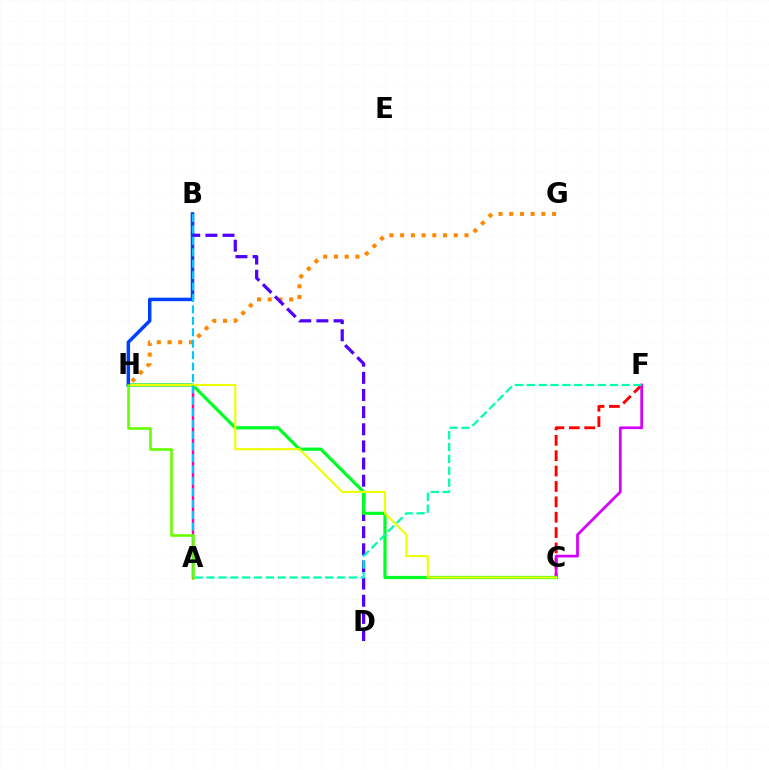{('G', 'H'): [{'color': '#ff8800', 'line_style': 'dotted', 'thickness': 2.91}], ('B', 'D'): [{'color': '#4f00ff', 'line_style': 'dashed', 'thickness': 2.33}], ('A', 'H'): [{'color': '#ff00a0', 'line_style': 'solid', 'thickness': 1.76}, {'color': '#66ff00', 'line_style': 'solid', 'thickness': 1.88}], ('C', 'F'): [{'color': '#ff0000', 'line_style': 'dashed', 'thickness': 2.09}, {'color': '#d600ff', 'line_style': 'solid', 'thickness': 1.97}], ('C', 'H'): [{'color': '#00ff27', 'line_style': 'solid', 'thickness': 2.33}, {'color': '#eeff00', 'line_style': 'solid', 'thickness': 1.53}], ('B', 'H'): [{'color': '#003fff', 'line_style': 'solid', 'thickness': 2.51}], ('A', 'B'): [{'color': '#00c7ff', 'line_style': 'dashed', 'thickness': 1.55}], ('A', 'F'): [{'color': '#00ffaf', 'line_style': 'dashed', 'thickness': 1.61}]}